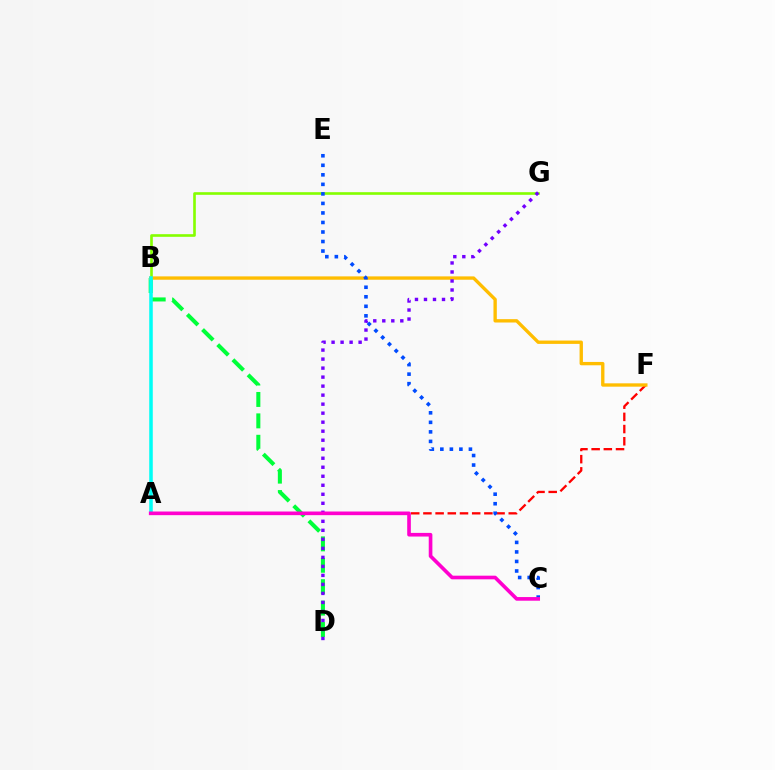{('A', 'F'): [{'color': '#ff0000', 'line_style': 'dashed', 'thickness': 1.66}], ('B', 'G'): [{'color': '#84ff00', 'line_style': 'solid', 'thickness': 1.9}], ('B', 'D'): [{'color': '#00ff39', 'line_style': 'dashed', 'thickness': 2.91}], ('B', 'F'): [{'color': '#ffbd00', 'line_style': 'solid', 'thickness': 2.41}], ('A', 'B'): [{'color': '#00fff6', 'line_style': 'solid', 'thickness': 2.54}], ('D', 'G'): [{'color': '#7200ff', 'line_style': 'dotted', 'thickness': 2.45}], ('C', 'E'): [{'color': '#004bff', 'line_style': 'dotted', 'thickness': 2.59}], ('A', 'C'): [{'color': '#ff00cf', 'line_style': 'solid', 'thickness': 2.62}]}